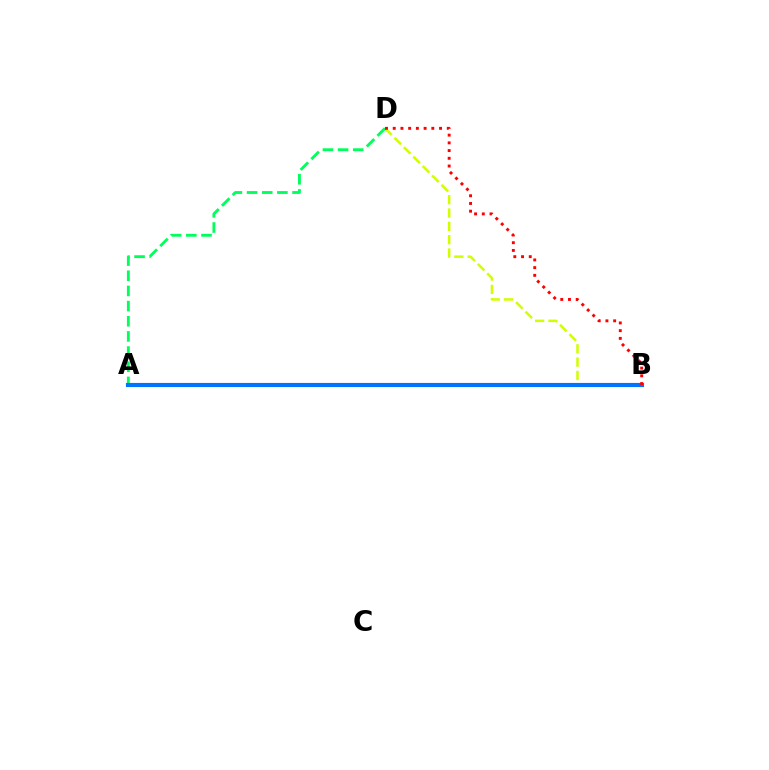{('B', 'D'): [{'color': '#d1ff00', 'line_style': 'dashed', 'thickness': 1.81}, {'color': '#ff0000', 'line_style': 'dotted', 'thickness': 2.1}], ('A', 'B'): [{'color': '#b900ff', 'line_style': 'dashed', 'thickness': 2.89}, {'color': '#0074ff', 'line_style': 'solid', 'thickness': 2.97}], ('A', 'D'): [{'color': '#00ff5c', 'line_style': 'dashed', 'thickness': 2.06}]}